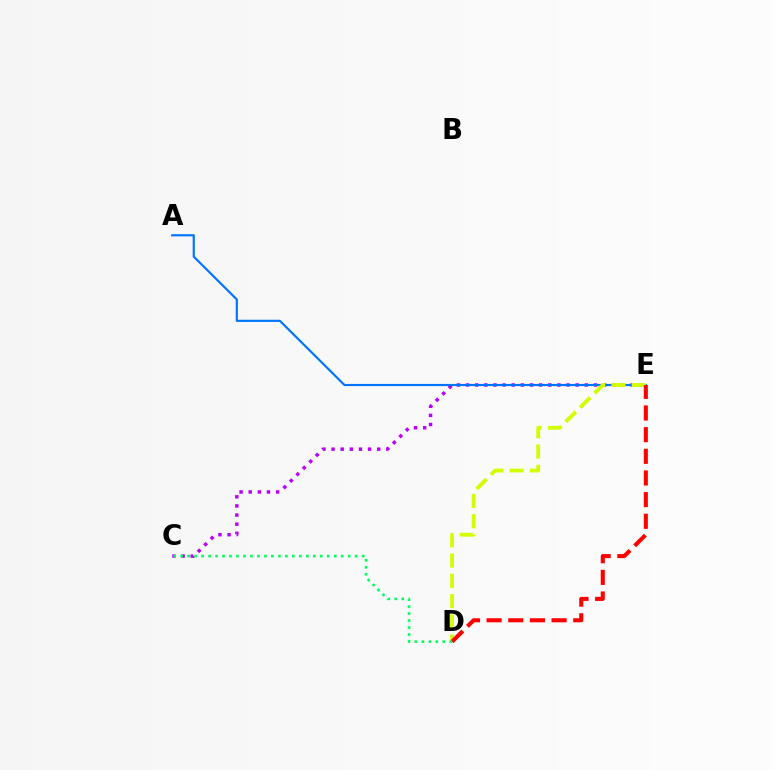{('C', 'E'): [{'color': '#b900ff', 'line_style': 'dotted', 'thickness': 2.48}], ('A', 'E'): [{'color': '#0074ff', 'line_style': 'solid', 'thickness': 1.56}], ('D', 'E'): [{'color': '#d1ff00', 'line_style': 'dashed', 'thickness': 2.75}, {'color': '#ff0000', 'line_style': 'dashed', 'thickness': 2.94}], ('C', 'D'): [{'color': '#00ff5c', 'line_style': 'dotted', 'thickness': 1.9}]}